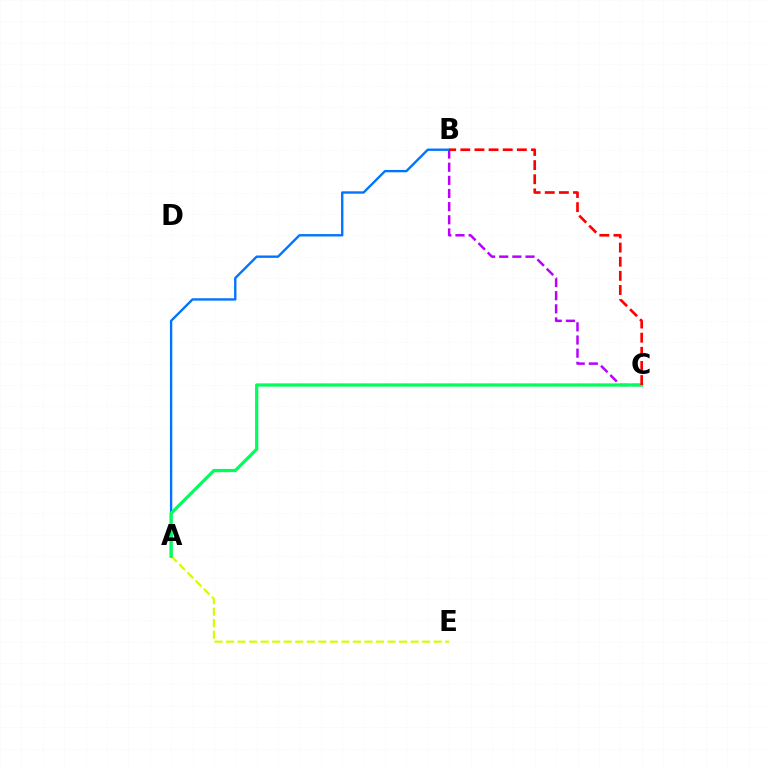{('B', 'C'): [{'color': '#b900ff', 'line_style': 'dashed', 'thickness': 1.79}, {'color': '#ff0000', 'line_style': 'dashed', 'thickness': 1.92}], ('A', 'E'): [{'color': '#d1ff00', 'line_style': 'dashed', 'thickness': 1.57}], ('A', 'B'): [{'color': '#0074ff', 'line_style': 'solid', 'thickness': 1.7}], ('A', 'C'): [{'color': '#00ff5c', 'line_style': 'solid', 'thickness': 2.35}]}